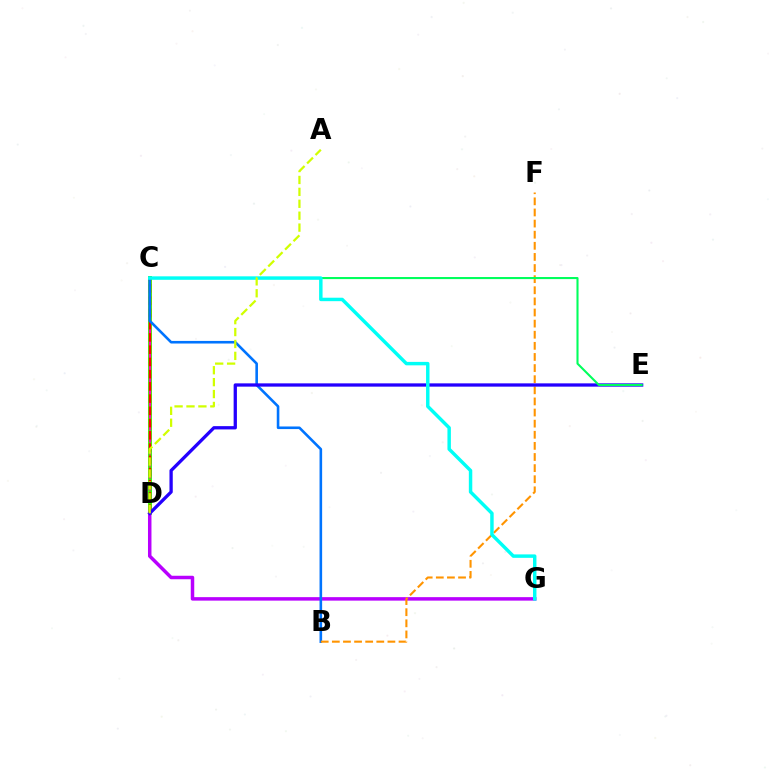{('C', 'D'): [{'color': '#3dff00', 'line_style': 'solid', 'thickness': 2.84}, {'color': '#ff00ac', 'line_style': 'dashed', 'thickness': 1.63}, {'color': '#ff0000', 'line_style': 'dashed', 'thickness': 1.66}], ('D', 'G'): [{'color': '#b900ff', 'line_style': 'solid', 'thickness': 2.51}], ('B', 'C'): [{'color': '#0074ff', 'line_style': 'solid', 'thickness': 1.87}], ('B', 'F'): [{'color': '#ff9400', 'line_style': 'dashed', 'thickness': 1.51}], ('D', 'E'): [{'color': '#2500ff', 'line_style': 'solid', 'thickness': 2.37}], ('C', 'E'): [{'color': '#00ff5c', 'line_style': 'solid', 'thickness': 1.5}], ('C', 'G'): [{'color': '#00fff6', 'line_style': 'solid', 'thickness': 2.48}], ('A', 'D'): [{'color': '#d1ff00', 'line_style': 'dashed', 'thickness': 1.62}]}